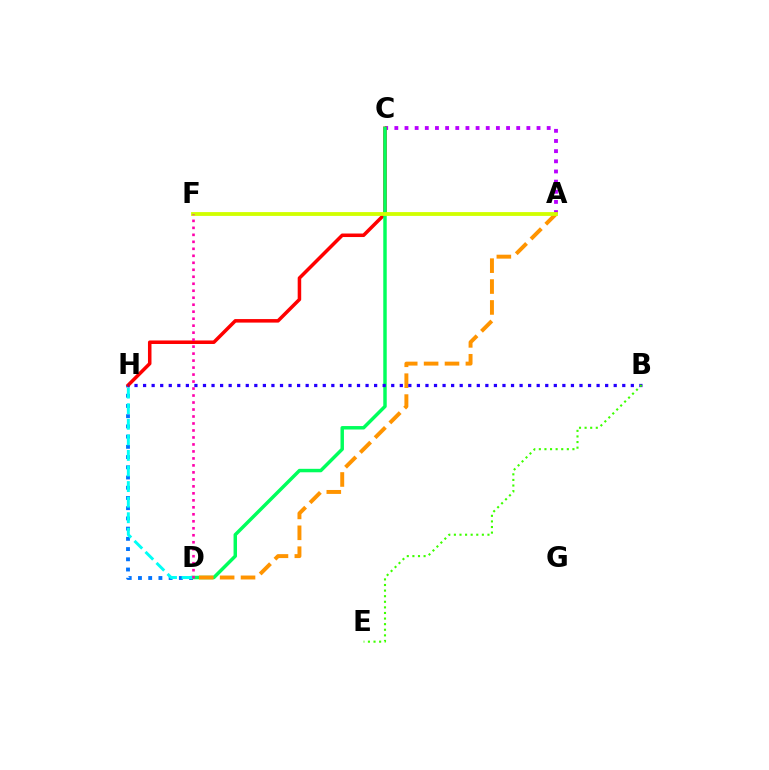{('A', 'C'): [{'color': '#b900ff', 'line_style': 'dotted', 'thickness': 2.76}], ('D', 'H'): [{'color': '#0074ff', 'line_style': 'dotted', 'thickness': 2.78}, {'color': '#00fff6', 'line_style': 'dashed', 'thickness': 2.12}], ('C', 'H'): [{'color': '#ff0000', 'line_style': 'solid', 'thickness': 2.54}], ('C', 'D'): [{'color': '#00ff5c', 'line_style': 'solid', 'thickness': 2.49}], ('A', 'D'): [{'color': '#ff9400', 'line_style': 'dashed', 'thickness': 2.84}], ('B', 'H'): [{'color': '#2500ff', 'line_style': 'dotted', 'thickness': 2.32}], ('A', 'F'): [{'color': '#d1ff00', 'line_style': 'solid', 'thickness': 2.75}], ('D', 'F'): [{'color': '#ff00ac', 'line_style': 'dotted', 'thickness': 1.9}], ('B', 'E'): [{'color': '#3dff00', 'line_style': 'dotted', 'thickness': 1.52}]}